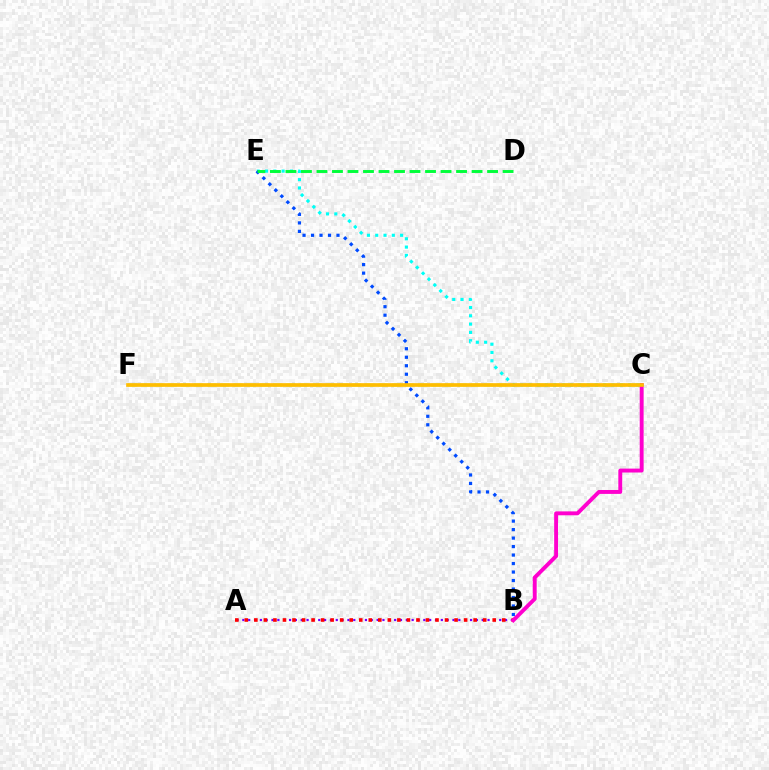{('A', 'B'): [{'color': '#7200ff', 'line_style': 'dotted', 'thickness': 1.59}, {'color': '#ff0000', 'line_style': 'dotted', 'thickness': 2.59}], ('C', 'F'): [{'color': '#84ff00', 'line_style': 'dashed', 'thickness': 1.79}, {'color': '#ffbd00', 'line_style': 'solid', 'thickness': 2.64}], ('C', 'E'): [{'color': '#00fff6', 'line_style': 'dotted', 'thickness': 2.25}], ('B', 'C'): [{'color': '#ff00cf', 'line_style': 'solid', 'thickness': 2.81}], ('B', 'E'): [{'color': '#004bff', 'line_style': 'dotted', 'thickness': 2.31}], ('D', 'E'): [{'color': '#00ff39', 'line_style': 'dashed', 'thickness': 2.11}]}